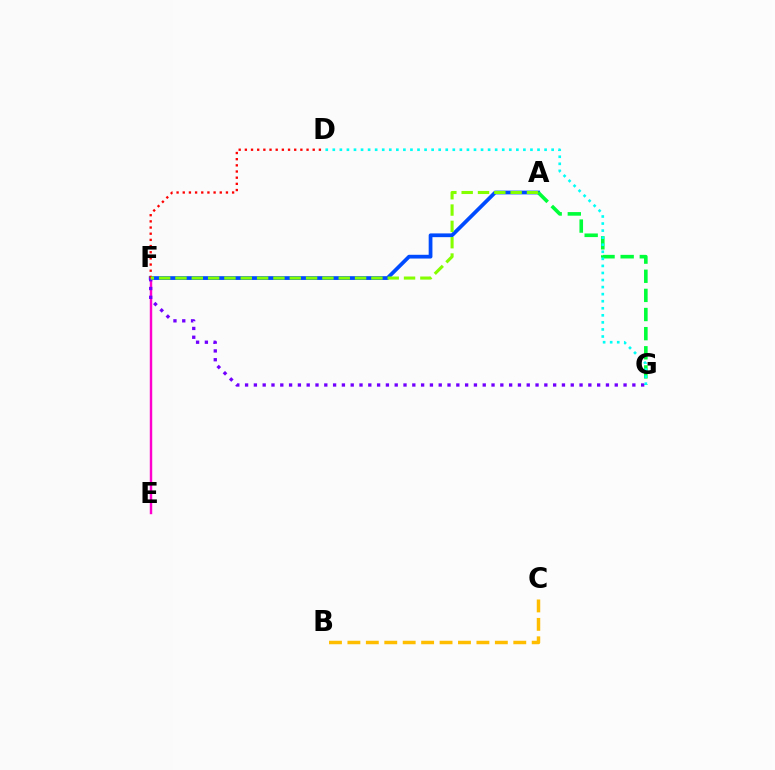{('A', 'F'): [{'color': '#004bff', 'line_style': 'solid', 'thickness': 2.7}, {'color': '#84ff00', 'line_style': 'dashed', 'thickness': 2.22}], ('E', 'F'): [{'color': '#ff00cf', 'line_style': 'solid', 'thickness': 1.75}], ('B', 'C'): [{'color': '#ffbd00', 'line_style': 'dashed', 'thickness': 2.5}], ('D', 'F'): [{'color': '#ff0000', 'line_style': 'dotted', 'thickness': 1.68}], ('A', 'G'): [{'color': '#00ff39', 'line_style': 'dashed', 'thickness': 2.6}], ('F', 'G'): [{'color': '#7200ff', 'line_style': 'dotted', 'thickness': 2.39}], ('D', 'G'): [{'color': '#00fff6', 'line_style': 'dotted', 'thickness': 1.92}]}